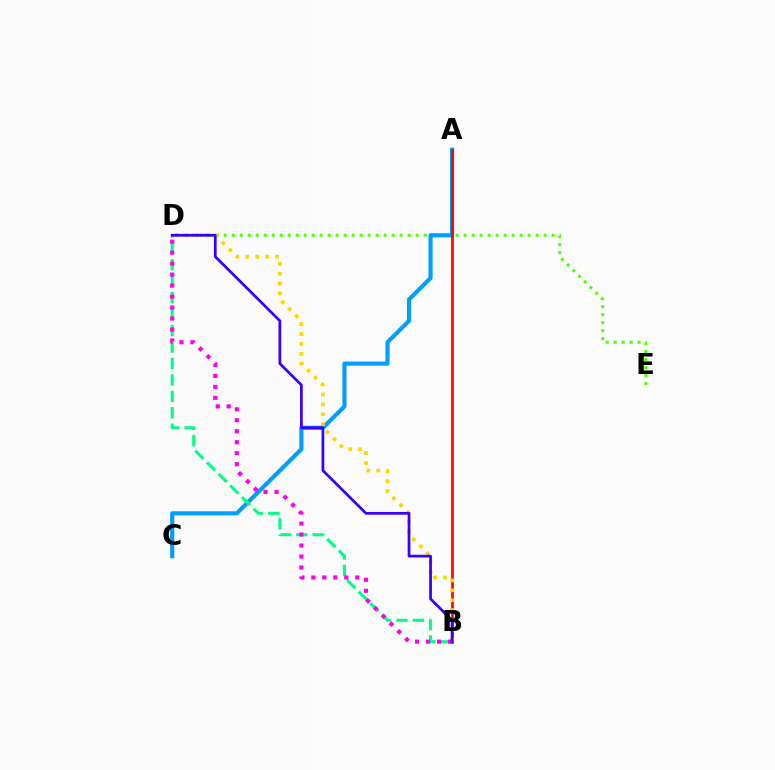{('D', 'E'): [{'color': '#4fff00', 'line_style': 'dotted', 'thickness': 2.17}], ('A', 'C'): [{'color': '#009eff', 'line_style': 'solid', 'thickness': 2.98}], ('B', 'D'): [{'color': '#00ff86', 'line_style': 'dashed', 'thickness': 2.23}, {'color': '#ffd500', 'line_style': 'dotted', 'thickness': 2.69}, {'color': '#ff00ed', 'line_style': 'dotted', 'thickness': 2.98}, {'color': '#3700ff', 'line_style': 'solid', 'thickness': 1.97}], ('A', 'B'): [{'color': '#ff0000', 'line_style': 'solid', 'thickness': 1.89}]}